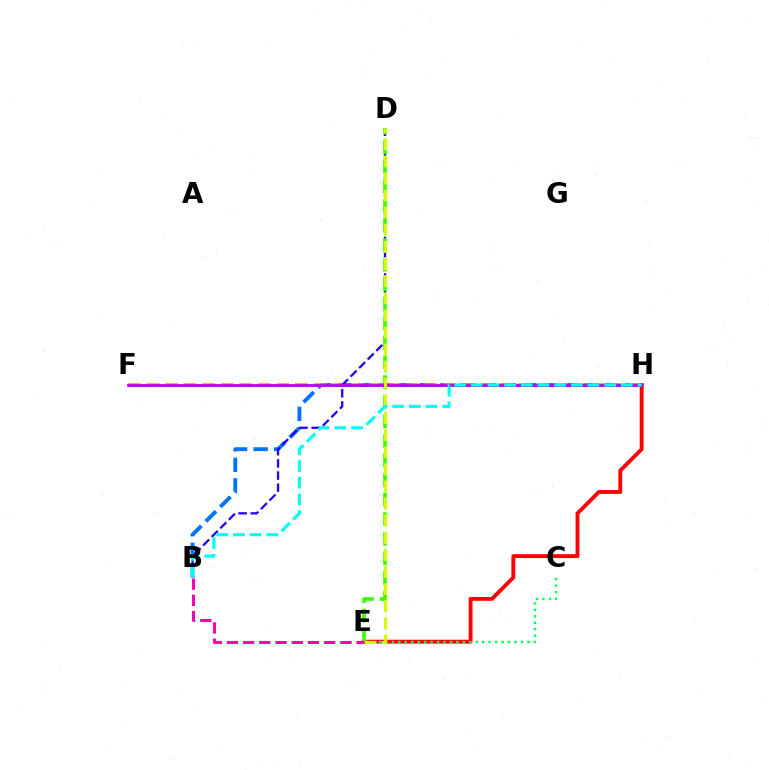{('B', 'H'): [{'color': '#0074ff', 'line_style': 'dashed', 'thickness': 2.79}, {'color': '#00fff6', 'line_style': 'dashed', 'thickness': 2.26}], ('F', 'H'): [{'color': '#ff9400', 'line_style': 'dashed', 'thickness': 2.52}, {'color': '#b900ff', 'line_style': 'solid', 'thickness': 2.01}], ('B', 'D'): [{'color': '#2500ff', 'line_style': 'dashed', 'thickness': 1.65}], ('E', 'H'): [{'color': '#ff0000', 'line_style': 'solid', 'thickness': 2.78}], ('D', 'E'): [{'color': '#3dff00', 'line_style': 'dashed', 'thickness': 2.66}, {'color': '#d1ff00', 'line_style': 'dashed', 'thickness': 2.32}], ('C', 'E'): [{'color': '#00ff5c', 'line_style': 'dotted', 'thickness': 1.75}], ('B', 'E'): [{'color': '#ff00ac', 'line_style': 'dashed', 'thickness': 2.2}]}